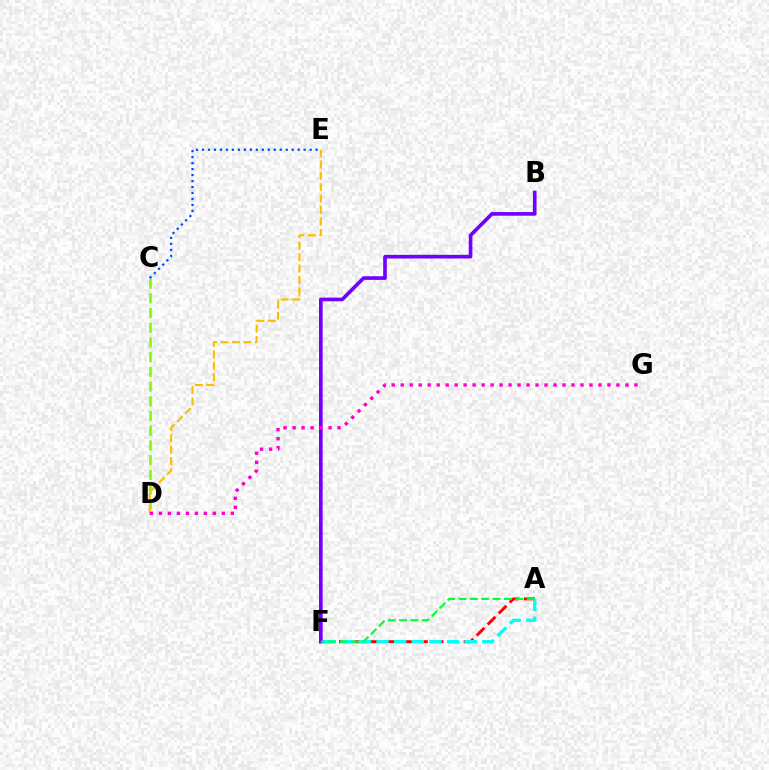{('C', 'D'): [{'color': '#84ff00', 'line_style': 'dashed', 'thickness': 2.0}], ('A', 'F'): [{'color': '#ff0000', 'line_style': 'dashed', 'thickness': 2.12}, {'color': '#00fff6', 'line_style': 'dashed', 'thickness': 2.39}, {'color': '#00ff39', 'line_style': 'dashed', 'thickness': 1.55}], ('B', 'F'): [{'color': '#7200ff', 'line_style': 'solid', 'thickness': 2.63}], ('D', 'E'): [{'color': '#ffbd00', 'line_style': 'dashed', 'thickness': 1.55}], ('C', 'E'): [{'color': '#004bff', 'line_style': 'dotted', 'thickness': 1.62}], ('D', 'G'): [{'color': '#ff00cf', 'line_style': 'dotted', 'thickness': 2.44}]}